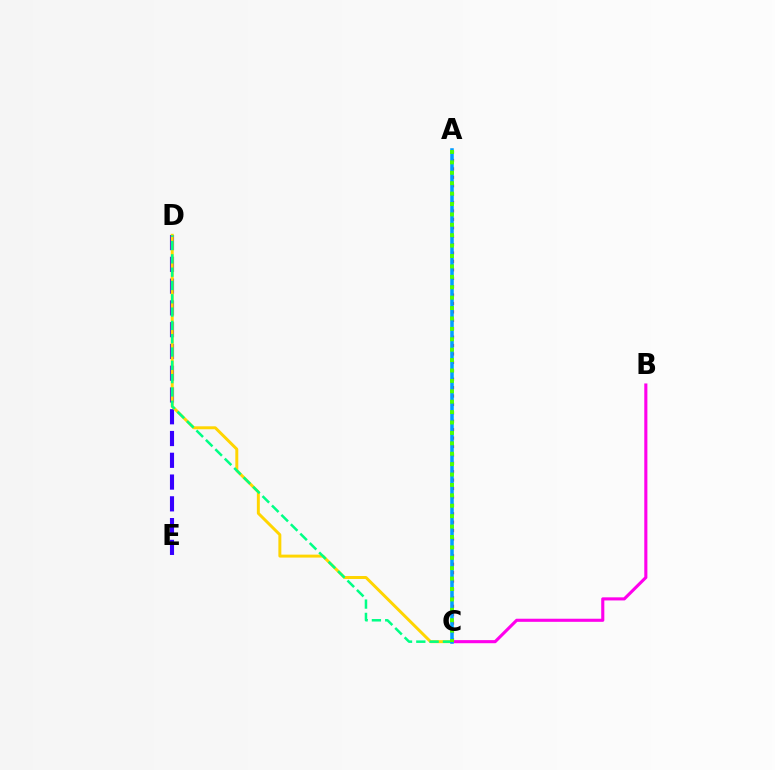{('A', 'C'): [{'color': '#ff0000', 'line_style': 'dotted', 'thickness': 2.29}, {'color': '#009eff', 'line_style': 'solid', 'thickness': 2.55}, {'color': '#4fff00', 'line_style': 'dotted', 'thickness': 2.83}], ('B', 'C'): [{'color': '#ff00ed', 'line_style': 'solid', 'thickness': 2.23}], ('D', 'E'): [{'color': '#3700ff', 'line_style': 'dashed', 'thickness': 2.96}], ('C', 'D'): [{'color': '#ffd500', 'line_style': 'solid', 'thickness': 2.13}, {'color': '#00ff86', 'line_style': 'dashed', 'thickness': 1.81}]}